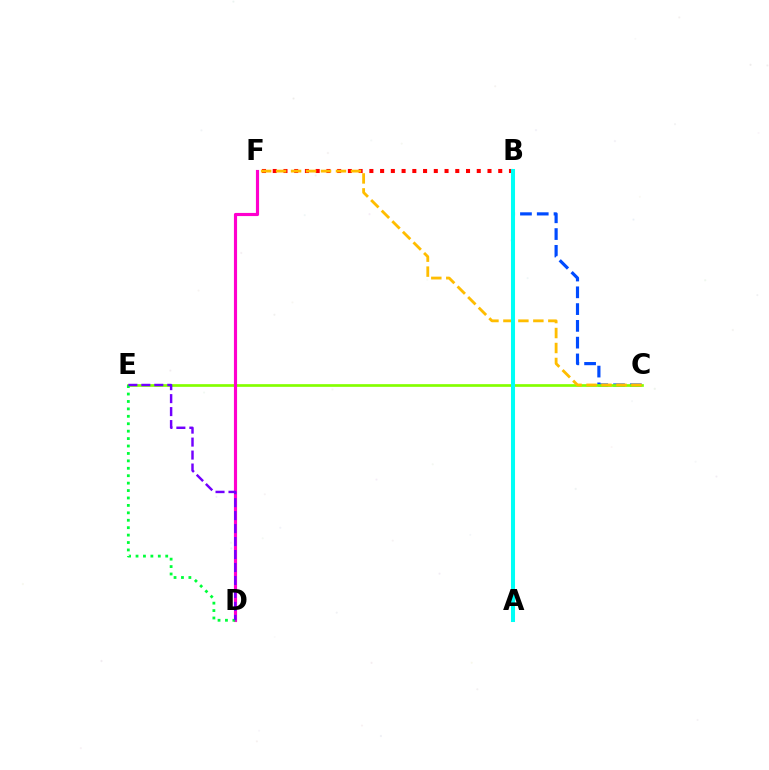{('B', 'C'): [{'color': '#004bff', 'line_style': 'dashed', 'thickness': 2.28}], ('B', 'F'): [{'color': '#ff0000', 'line_style': 'dotted', 'thickness': 2.92}], ('C', 'E'): [{'color': '#84ff00', 'line_style': 'solid', 'thickness': 1.94}], ('C', 'F'): [{'color': '#ffbd00', 'line_style': 'dashed', 'thickness': 2.03}], ('A', 'B'): [{'color': '#00fff6', 'line_style': 'solid', 'thickness': 2.91}], ('D', 'F'): [{'color': '#ff00cf', 'line_style': 'solid', 'thickness': 2.26}], ('D', 'E'): [{'color': '#00ff39', 'line_style': 'dotted', 'thickness': 2.02}, {'color': '#7200ff', 'line_style': 'dashed', 'thickness': 1.76}]}